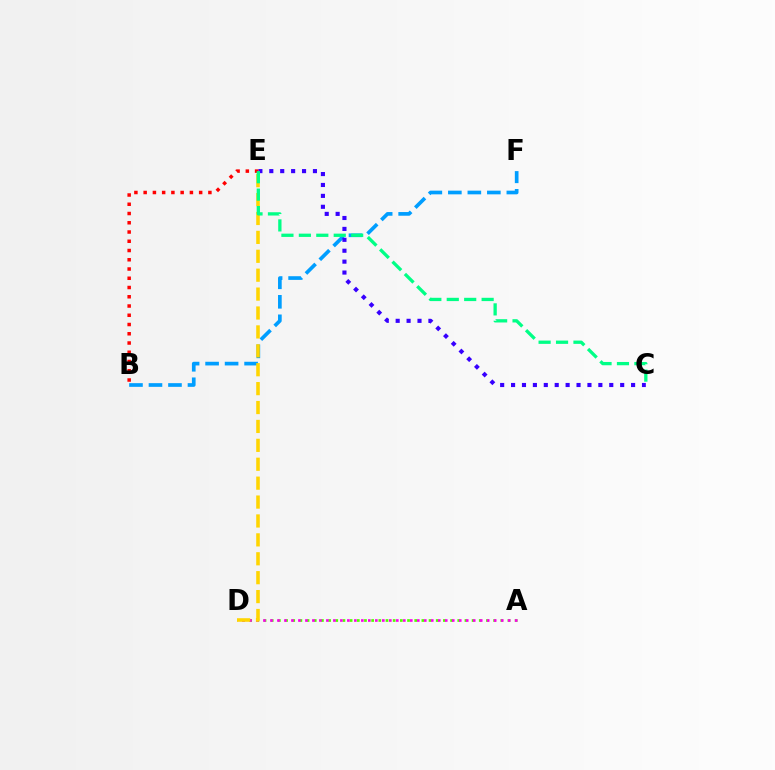{('A', 'D'): [{'color': '#4fff00', 'line_style': 'dotted', 'thickness': 1.95}, {'color': '#ff00ed', 'line_style': 'dotted', 'thickness': 1.9}], ('B', 'F'): [{'color': '#009eff', 'line_style': 'dashed', 'thickness': 2.65}], ('D', 'E'): [{'color': '#ffd500', 'line_style': 'dashed', 'thickness': 2.57}], ('C', 'E'): [{'color': '#3700ff', 'line_style': 'dotted', 'thickness': 2.96}, {'color': '#00ff86', 'line_style': 'dashed', 'thickness': 2.37}], ('B', 'E'): [{'color': '#ff0000', 'line_style': 'dotted', 'thickness': 2.51}]}